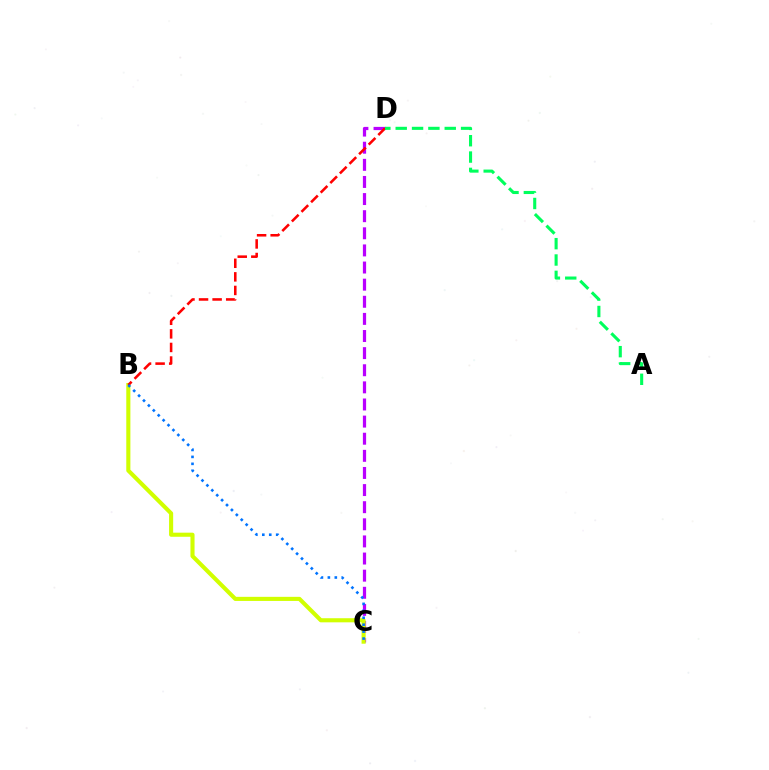{('C', 'D'): [{'color': '#b900ff', 'line_style': 'dashed', 'thickness': 2.33}], ('B', 'C'): [{'color': '#d1ff00', 'line_style': 'solid', 'thickness': 2.95}, {'color': '#0074ff', 'line_style': 'dotted', 'thickness': 1.89}], ('B', 'D'): [{'color': '#ff0000', 'line_style': 'dashed', 'thickness': 1.84}], ('A', 'D'): [{'color': '#00ff5c', 'line_style': 'dashed', 'thickness': 2.22}]}